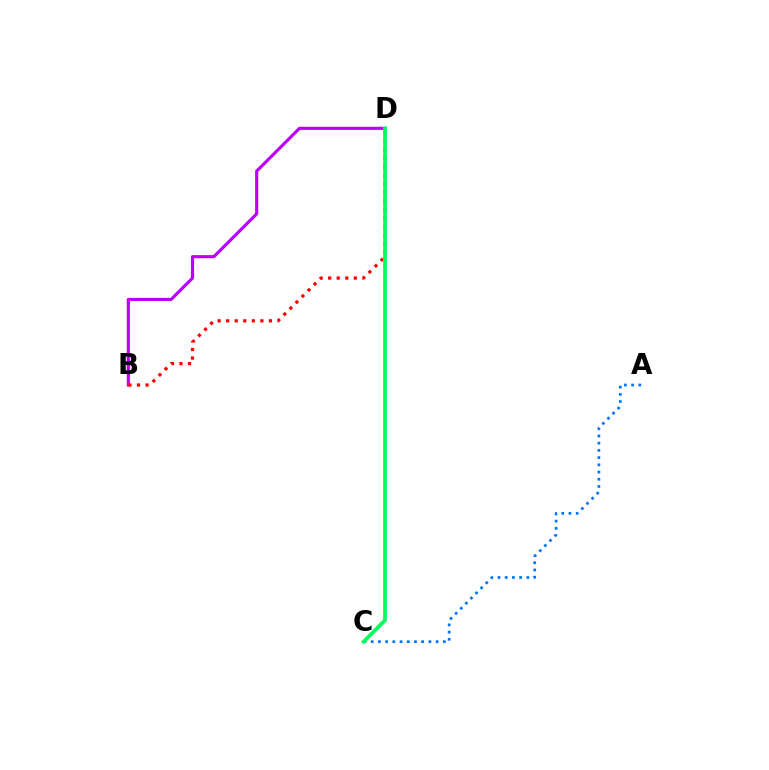{('B', 'D'): [{'color': '#b900ff', 'line_style': 'solid', 'thickness': 2.25}, {'color': '#ff0000', 'line_style': 'dotted', 'thickness': 2.32}], ('A', 'C'): [{'color': '#0074ff', 'line_style': 'dotted', 'thickness': 1.96}], ('C', 'D'): [{'color': '#d1ff00', 'line_style': 'dotted', 'thickness': 1.98}, {'color': '#00ff5c', 'line_style': 'solid', 'thickness': 2.67}]}